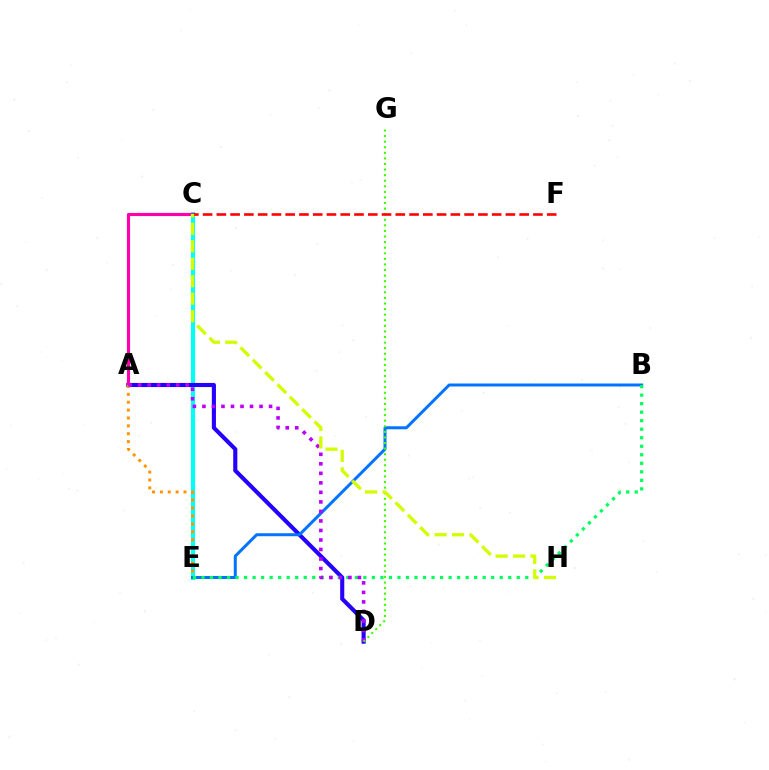{('C', 'E'): [{'color': '#00fff6', 'line_style': 'solid', 'thickness': 2.97}], ('A', 'D'): [{'color': '#2500ff', 'line_style': 'solid', 'thickness': 2.96}, {'color': '#b900ff', 'line_style': 'dotted', 'thickness': 2.59}], ('B', 'E'): [{'color': '#0074ff', 'line_style': 'solid', 'thickness': 2.15}, {'color': '#00ff5c', 'line_style': 'dotted', 'thickness': 2.32}], ('A', 'C'): [{'color': '#ff00ac', 'line_style': 'solid', 'thickness': 2.26}], ('A', 'E'): [{'color': '#ff9400', 'line_style': 'dotted', 'thickness': 2.14}], ('D', 'G'): [{'color': '#3dff00', 'line_style': 'dotted', 'thickness': 1.52}], ('C', 'F'): [{'color': '#ff0000', 'line_style': 'dashed', 'thickness': 1.87}], ('C', 'H'): [{'color': '#d1ff00', 'line_style': 'dashed', 'thickness': 2.37}]}